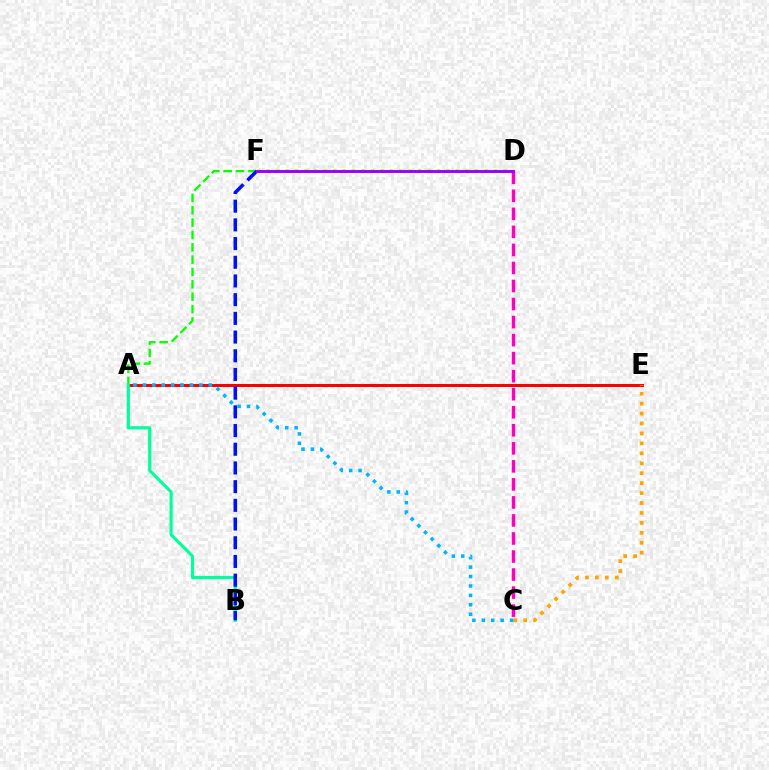{('A', 'E'): [{'color': '#ff0000', 'line_style': 'solid', 'thickness': 2.17}], ('A', 'F'): [{'color': '#08ff00', 'line_style': 'dashed', 'thickness': 1.68}], ('C', 'E'): [{'color': '#ffa500', 'line_style': 'dotted', 'thickness': 2.7}], ('A', 'C'): [{'color': '#00b5ff', 'line_style': 'dotted', 'thickness': 2.56}], ('C', 'D'): [{'color': '#ff00bd', 'line_style': 'dashed', 'thickness': 2.45}], ('A', 'B'): [{'color': '#00ff9d', 'line_style': 'solid', 'thickness': 2.27}], ('B', 'F'): [{'color': '#0010ff', 'line_style': 'dashed', 'thickness': 2.54}], ('D', 'F'): [{'color': '#b3ff00', 'line_style': 'dotted', 'thickness': 2.57}, {'color': '#9b00ff', 'line_style': 'solid', 'thickness': 2.11}]}